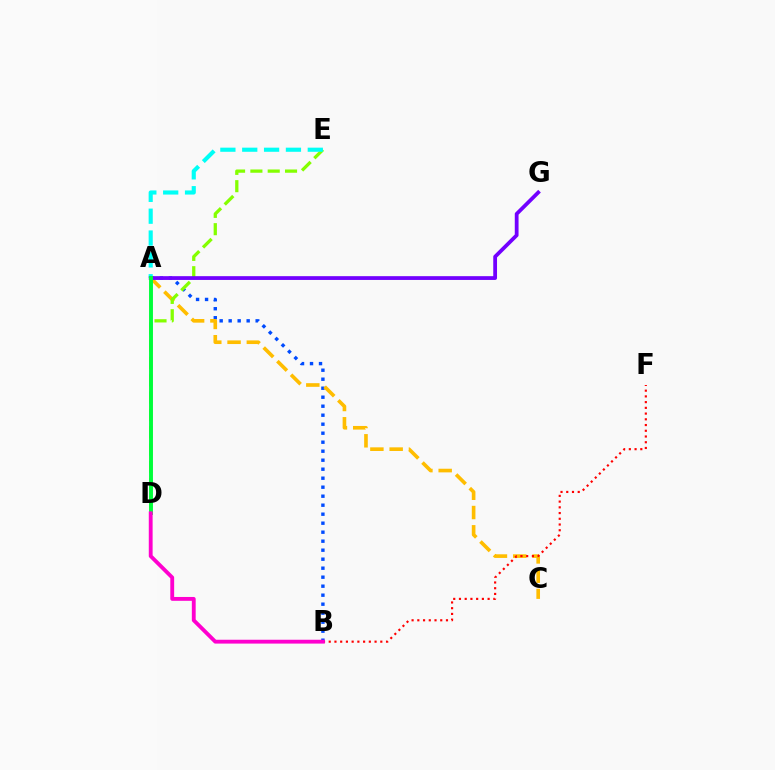{('A', 'B'): [{'color': '#004bff', 'line_style': 'dotted', 'thickness': 2.44}], ('A', 'C'): [{'color': '#ffbd00', 'line_style': 'dashed', 'thickness': 2.62}], ('D', 'E'): [{'color': '#84ff00', 'line_style': 'dashed', 'thickness': 2.35}], ('A', 'E'): [{'color': '#00fff6', 'line_style': 'dashed', 'thickness': 2.97}], ('A', 'G'): [{'color': '#7200ff', 'line_style': 'solid', 'thickness': 2.72}], ('A', 'D'): [{'color': '#00ff39', 'line_style': 'solid', 'thickness': 2.81}], ('B', 'F'): [{'color': '#ff0000', 'line_style': 'dotted', 'thickness': 1.56}], ('B', 'D'): [{'color': '#ff00cf', 'line_style': 'solid', 'thickness': 2.77}]}